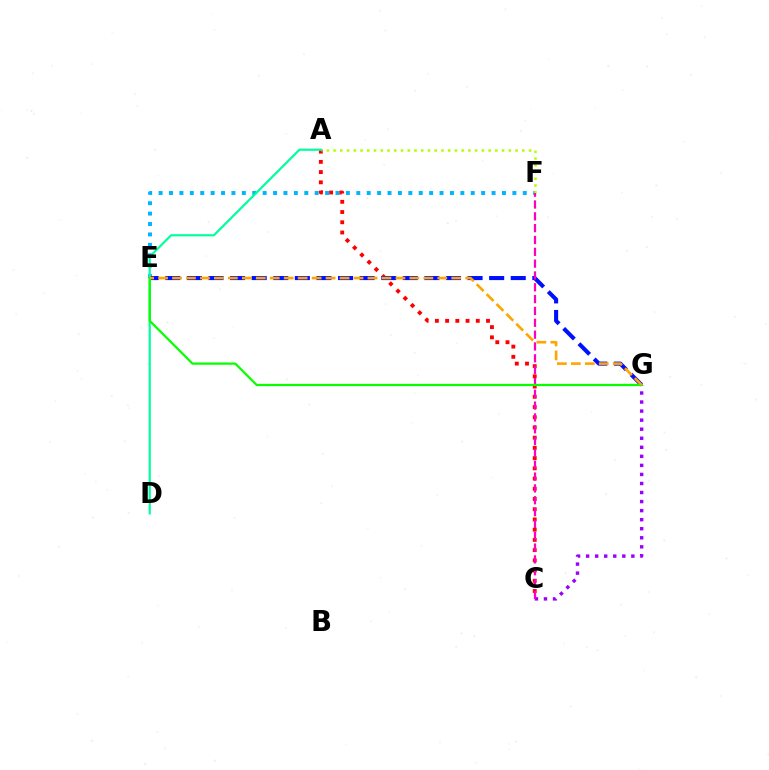{('C', 'G'): [{'color': '#9b00ff', 'line_style': 'dotted', 'thickness': 2.46}], ('E', 'F'): [{'color': '#00b5ff', 'line_style': 'dotted', 'thickness': 2.83}], ('A', 'C'): [{'color': '#ff0000', 'line_style': 'dotted', 'thickness': 2.78}], ('A', 'F'): [{'color': '#b3ff00', 'line_style': 'dotted', 'thickness': 1.83}], ('E', 'G'): [{'color': '#0010ff', 'line_style': 'dashed', 'thickness': 2.93}, {'color': '#08ff00', 'line_style': 'solid', 'thickness': 1.62}, {'color': '#ffa500', 'line_style': 'dashed', 'thickness': 1.9}], ('A', 'D'): [{'color': '#00ff9d', 'line_style': 'solid', 'thickness': 1.58}], ('C', 'F'): [{'color': '#ff00bd', 'line_style': 'dashed', 'thickness': 1.61}]}